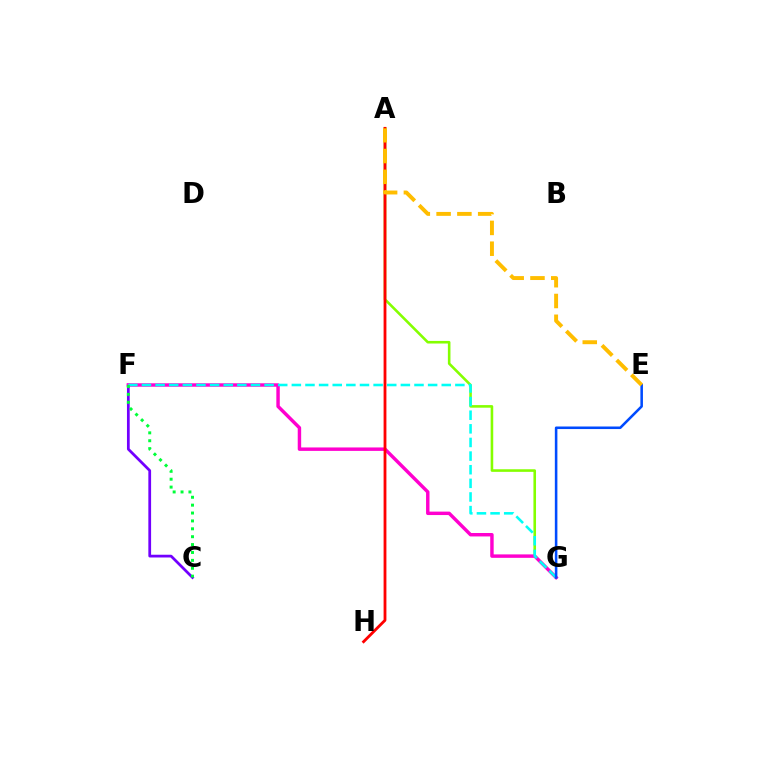{('A', 'G'): [{'color': '#84ff00', 'line_style': 'solid', 'thickness': 1.87}], ('C', 'F'): [{'color': '#7200ff', 'line_style': 'solid', 'thickness': 1.98}, {'color': '#00ff39', 'line_style': 'dotted', 'thickness': 2.14}], ('F', 'G'): [{'color': '#ff00cf', 'line_style': 'solid', 'thickness': 2.48}, {'color': '#00fff6', 'line_style': 'dashed', 'thickness': 1.85}], ('E', 'G'): [{'color': '#004bff', 'line_style': 'solid', 'thickness': 1.84}], ('A', 'H'): [{'color': '#ff0000', 'line_style': 'solid', 'thickness': 2.03}], ('A', 'E'): [{'color': '#ffbd00', 'line_style': 'dashed', 'thickness': 2.82}]}